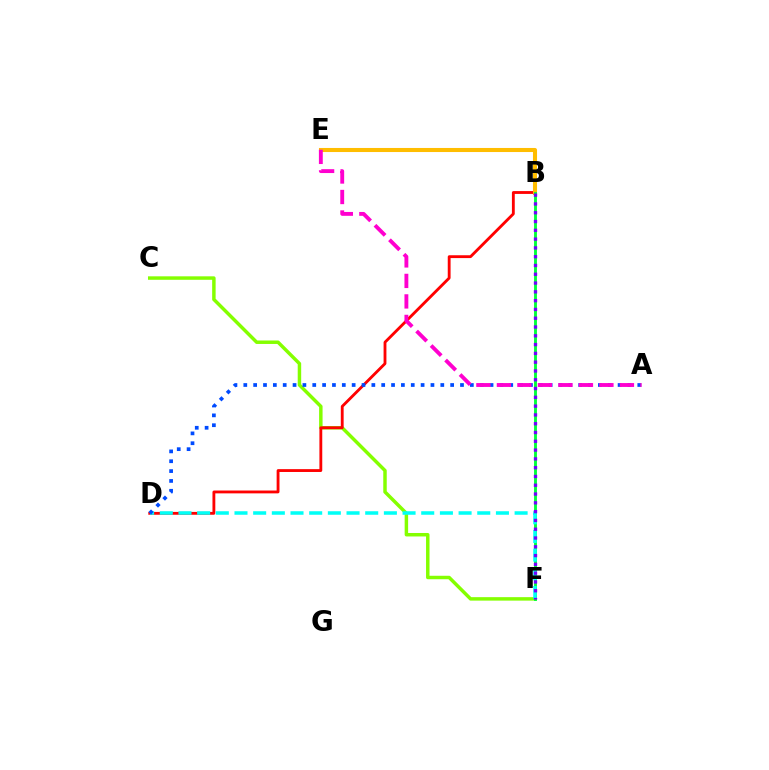{('C', 'F'): [{'color': '#84ff00', 'line_style': 'solid', 'thickness': 2.5}], ('B', 'D'): [{'color': '#ff0000', 'line_style': 'solid', 'thickness': 2.04}], ('B', 'E'): [{'color': '#ffbd00', 'line_style': 'solid', 'thickness': 2.93}], ('B', 'F'): [{'color': '#00ff39', 'line_style': 'solid', 'thickness': 2.07}, {'color': '#7200ff', 'line_style': 'dotted', 'thickness': 2.39}], ('D', 'F'): [{'color': '#00fff6', 'line_style': 'dashed', 'thickness': 2.54}], ('A', 'D'): [{'color': '#004bff', 'line_style': 'dotted', 'thickness': 2.68}], ('A', 'E'): [{'color': '#ff00cf', 'line_style': 'dashed', 'thickness': 2.79}]}